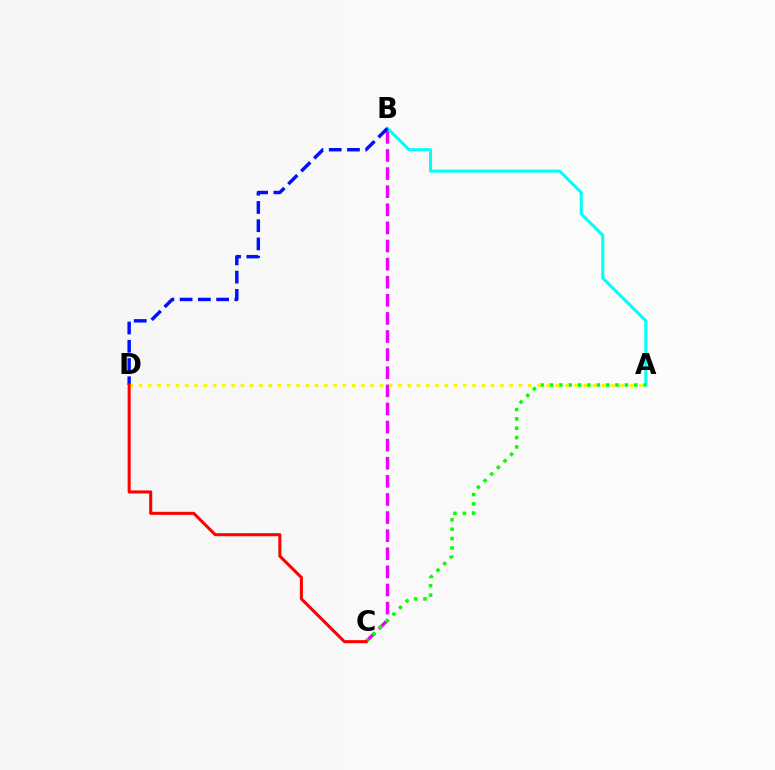{('B', 'C'): [{'color': '#ee00ff', 'line_style': 'dashed', 'thickness': 2.46}], ('A', 'B'): [{'color': '#00fff6', 'line_style': 'solid', 'thickness': 2.19}], ('A', 'C'): [{'color': '#08ff00', 'line_style': 'dotted', 'thickness': 2.54}], ('B', 'D'): [{'color': '#0010ff', 'line_style': 'dashed', 'thickness': 2.48}], ('A', 'D'): [{'color': '#fcf500', 'line_style': 'dotted', 'thickness': 2.52}], ('C', 'D'): [{'color': '#ff0000', 'line_style': 'solid', 'thickness': 2.19}]}